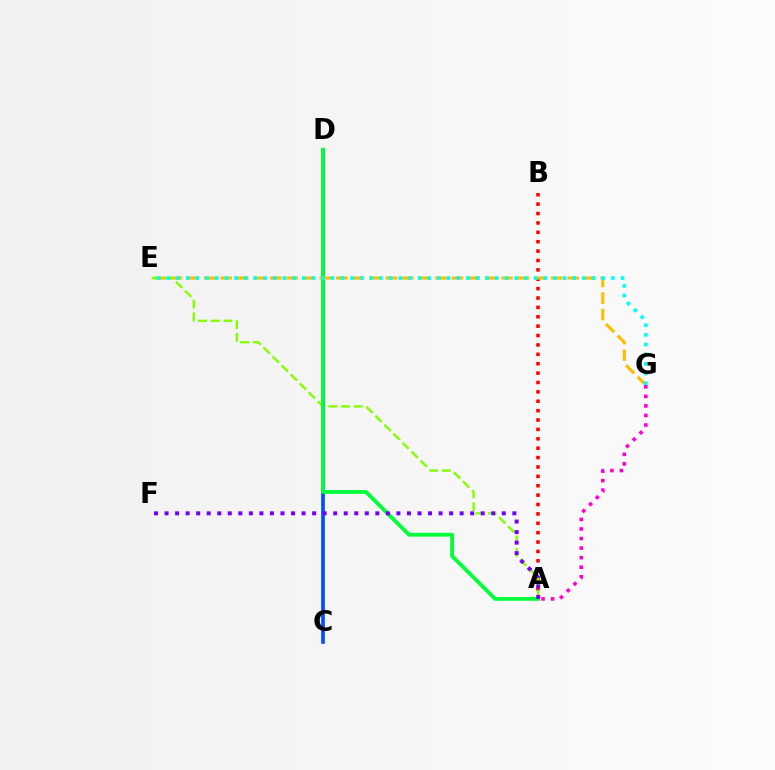{('A', 'B'): [{'color': '#ff0000', 'line_style': 'dotted', 'thickness': 2.55}], ('E', 'G'): [{'color': '#ffbd00', 'line_style': 'dashed', 'thickness': 2.24}, {'color': '#00fff6', 'line_style': 'dotted', 'thickness': 2.62}], ('C', 'D'): [{'color': '#004bff', 'line_style': 'solid', 'thickness': 2.63}], ('A', 'G'): [{'color': '#ff00cf', 'line_style': 'dotted', 'thickness': 2.6}], ('A', 'E'): [{'color': '#84ff00', 'line_style': 'dashed', 'thickness': 1.73}], ('A', 'D'): [{'color': '#00ff39', 'line_style': 'solid', 'thickness': 2.73}], ('A', 'F'): [{'color': '#7200ff', 'line_style': 'dotted', 'thickness': 2.86}]}